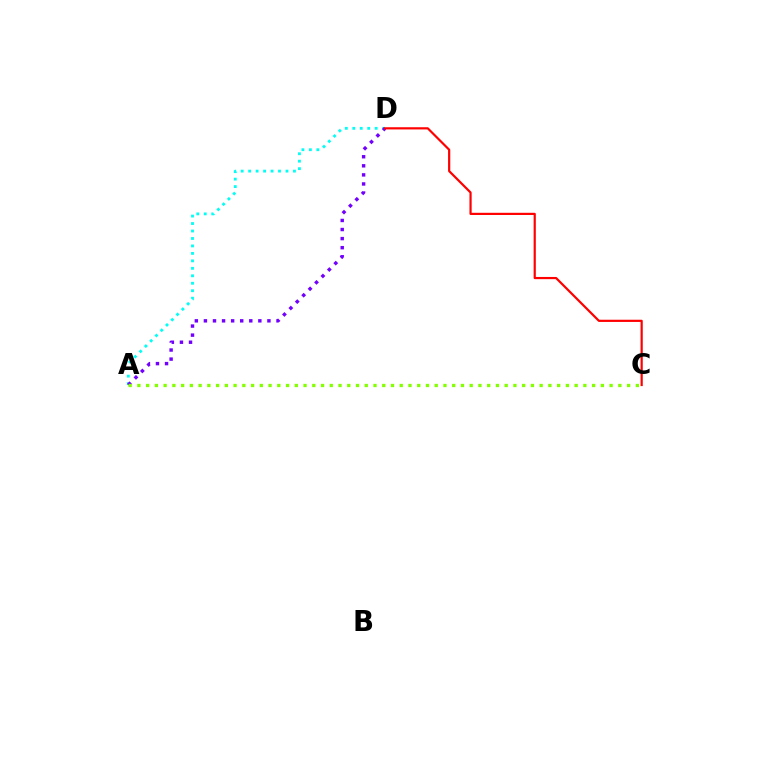{('A', 'D'): [{'color': '#00fff6', 'line_style': 'dotted', 'thickness': 2.03}, {'color': '#7200ff', 'line_style': 'dotted', 'thickness': 2.46}], ('A', 'C'): [{'color': '#84ff00', 'line_style': 'dotted', 'thickness': 2.38}], ('C', 'D'): [{'color': '#ff0000', 'line_style': 'solid', 'thickness': 1.58}]}